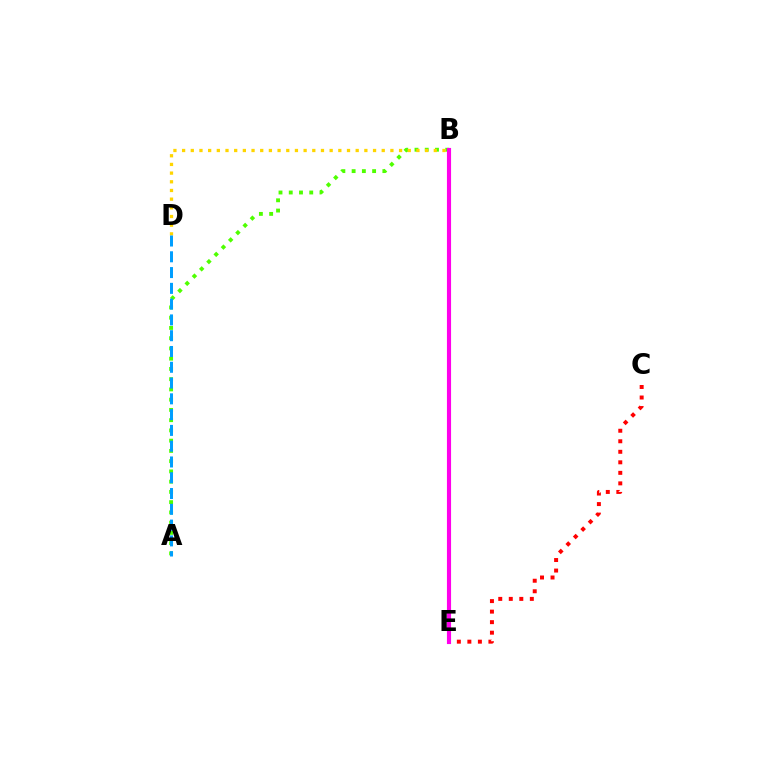{('B', 'E'): [{'color': '#3700ff', 'line_style': 'solid', 'thickness': 2.67}, {'color': '#00ff86', 'line_style': 'solid', 'thickness': 1.94}, {'color': '#ff00ed', 'line_style': 'solid', 'thickness': 2.97}], ('C', 'E'): [{'color': '#ff0000', 'line_style': 'dotted', 'thickness': 2.86}], ('A', 'B'): [{'color': '#4fff00', 'line_style': 'dotted', 'thickness': 2.78}], ('B', 'D'): [{'color': '#ffd500', 'line_style': 'dotted', 'thickness': 2.36}], ('A', 'D'): [{'color': '#009eff', 'line_style': 'dashed', 'thickness': 2.14}]}